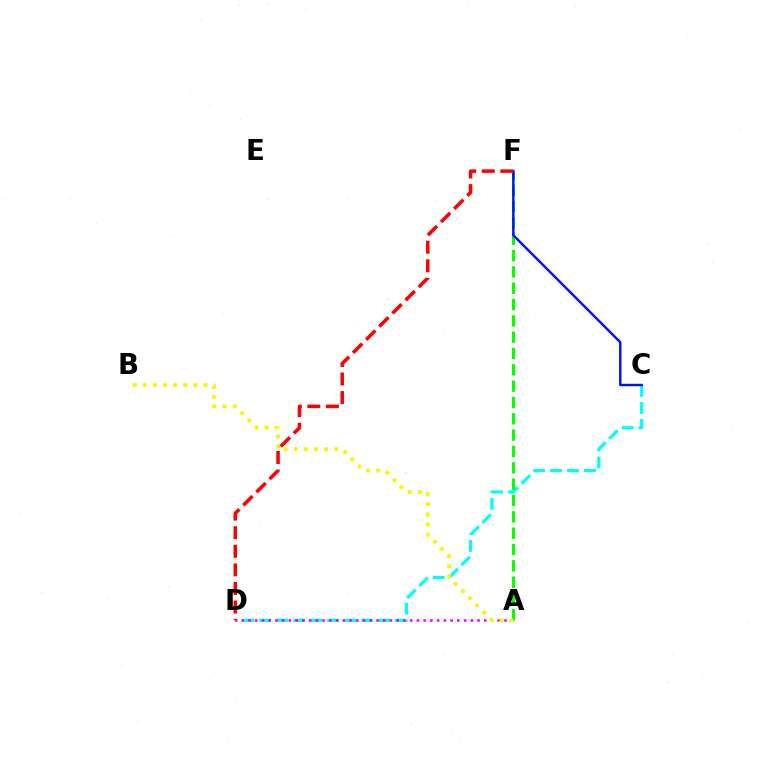{('C', 'D'): [{'color': '#00fff6', 'line_style': 'dashed', 'thickness': 2.31}], ('A', 'D'): [{'color': '#ee00ff', 'line_style': 'dotted', 'thickness': 1.83}], ('A', 'F'): [{'color': '#08ff00', 'line_style': 'dashed', 'thickness': 2.22}], ('C', 'F'): [{'color': '#0010ff', 'line_style': 'solid', 'thickness': 1.74}], ('A', 'B'): [{'color': '#fcf500', 'line_style': 'dotted', 'thickness': 2.75}], ('D', 'F'): [{'color': '#ff0000', 'line_style': 'dashed', 'thickness': 2.52}]}